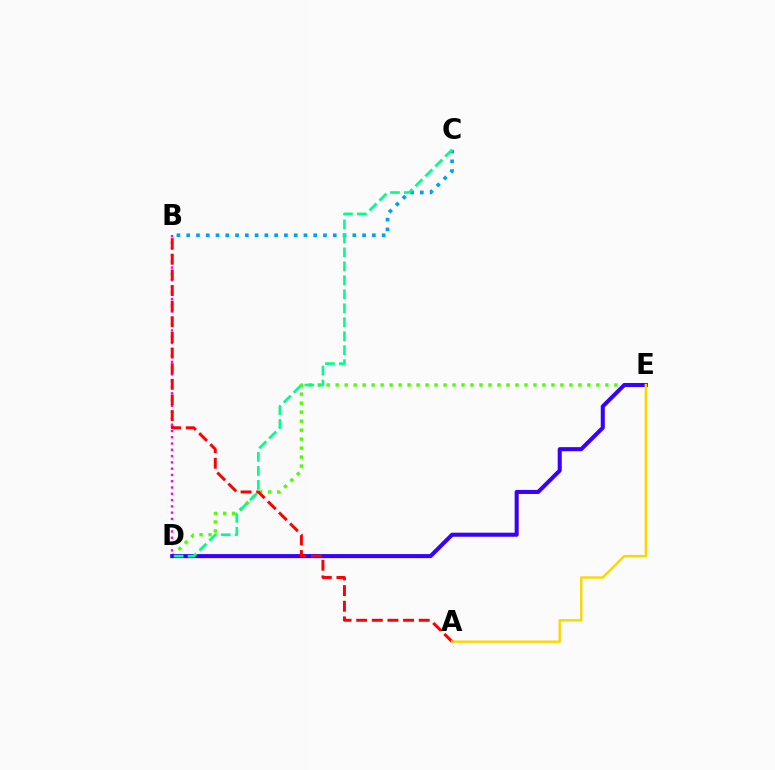{('B', 'C'): [{'color': '#009eff', 'line_style': 'dotted', 'thickness': 2.65}], ('D', 'E'): [{'color': '#4fff00', 'line_style': 'dotted', 'thickness': 2.44}, {'color': '#3700ff', 'line_style': 'solid', 'thickness': 2.92}], ('B', 'D'): [{'color': '#ff00ed', 'line_style': 'dotted', 'thickness': 1.71}], ('A', 'B'): [{'color': '#ff0000', 'line_style': 'dashed', 'thickness': 2.12}], ('A', 'E'): [{'color': '#ffd500', 'line_style': 'solid', 'thickness': 1.72}], ('C', 'D'): [{'color': '#00ff86', 'line_style': 'dashed', 'thickness': 1.9}]}